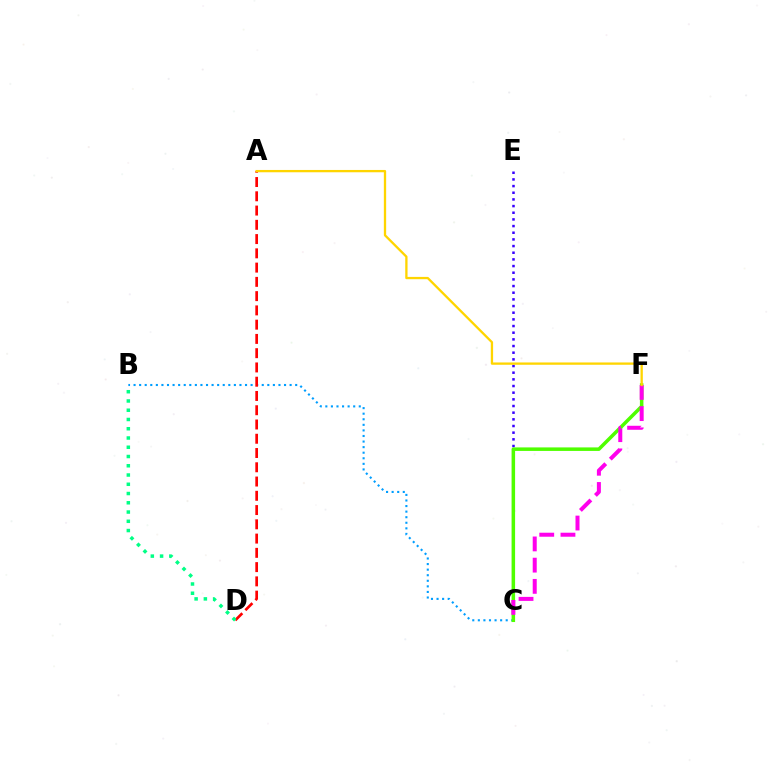{('C', 'E'): [{'color': '#3700ff', 'line_style': 'dotted', 'thickness': 1.81}], ('B', 'C'): [{'color': '#009eff', 'line_style': 'dotted', 'thickness': 1.51}], ('C', 'F'): [{'color': '#4fff00', 'line_style': 'solid', 'thickness': 2.54}, {'color': '#ff00ed', 'line_style': 'dashed', 'thickness': 2.88}], ('A', 'D'): [{'color': '#ff0000', 'line_style': 'dashed', 'thickness': 1.94}], ('A', 'F'): [{'color': '#ffd500', 'line_style': 'solid', 'thickness': 1.66}], ('B', 'D'): [{'color': '#00ff86', 'line_style': 'dotted', 'thickness': 2.51}]}